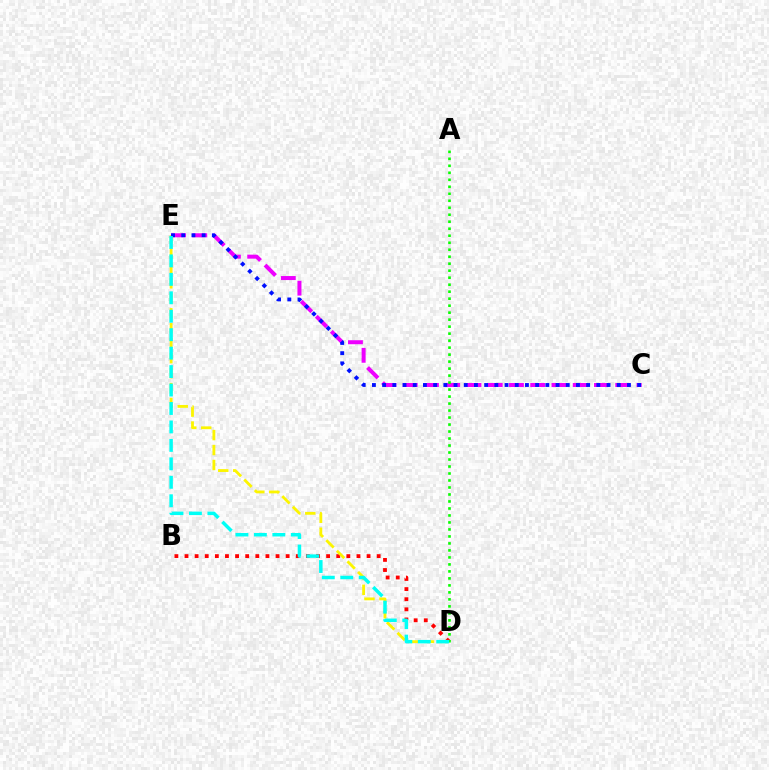{('B', 'D'): [{'color': '#ff0000', 'line_style': 'dotted', 'thickness': 2.75}], ('D', 'E'): [{'color': '#fcf500', 'line_style': 'dashed', 'thickness': 2.03}, {'color': '#00fff6', 'line_style': 'dashed', 'thickness': 2.51}], ('C', 'E'): [{'color': '#ee00ff', 'line_style': 'dashed', 'thickness': 2.89}, {'color': '#0010ff', 'line_style': 'dotted', 'thickness': 2.77}], ('A', 'D'): [{'color': '#08ff00', 'line_style': 'dotted', 'thickness': 1.9}]}